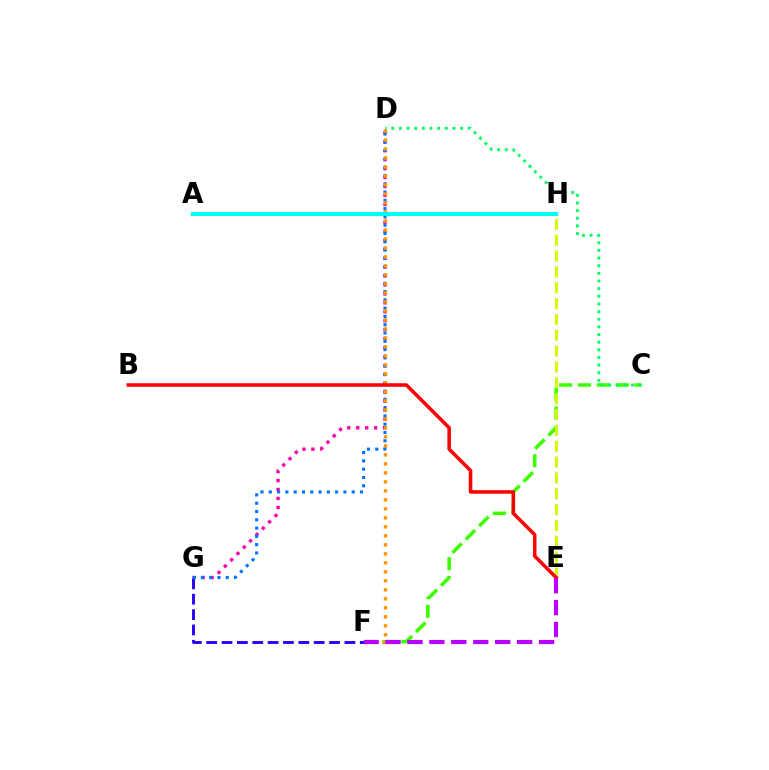{('C', 'F'): [{'color': '#3dff00', 'line_style': 'dashed', 'thickness': 2.56}], ('F', 'G'): [{'color': '#2500ff', 'line_style': 'dashed', 'thickness': 2.09}], ('C', 'D'): [{'color': '#00ff5c', 'line_style': 'dotted', 'thickness': 2.08}], ('D', 'G'): [{'color': '#ff00ac', 'line_style': 'dotted', 'thickness': 2.43}, {'color': '#0074ff', 'line_style': 'dotted', 'thickness': 2.25}], ('E', 'H'): [{'color': '#d1ff00', 'line_style': 'dashed', 'thickness': 2.15}], ('D', 'F'): [{'color': '#ff9400', 'line_style': 'dotted', 'thickness': 2.44}], ('B', 'E'): [{'color': '#ff0000', 'line_style': 'solid', 'thickness': 2.55}], ('E', 'F'): [{'color': '#b900ff', 'line_style': 'dashed', 'thickness': 2.98}], ('A', 'H'): [{'color': '#00fff6', 'line_style': 'solid', 'thickness': 2.98}]}